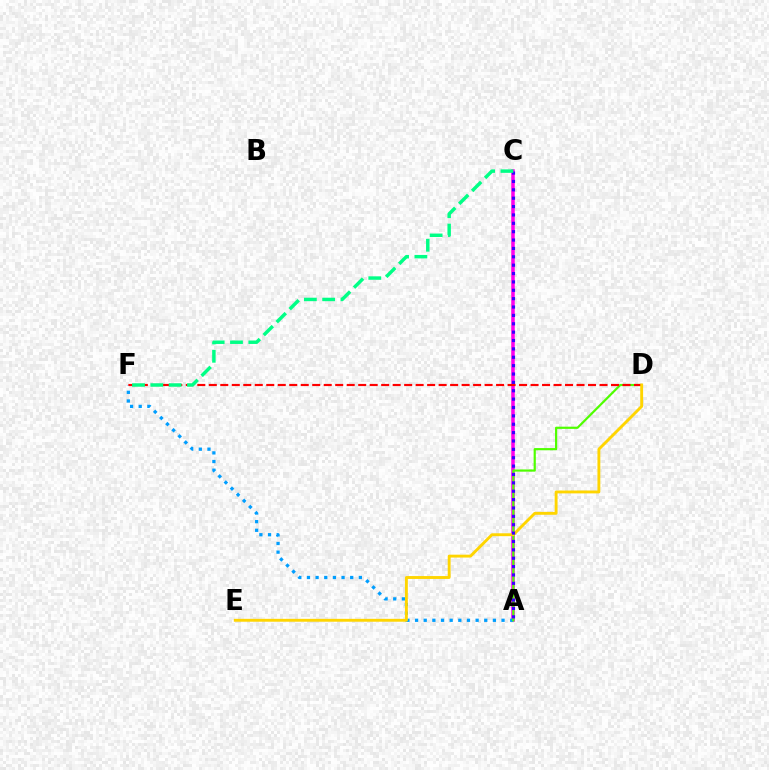{('A', 'C'): [{'color': '#ff00ed', 'line_style': 'solid', 'thickness': 2.54}, {'color': '#3700ff', 'line_style': 'dotted', 'thickness': 2.27}], ('A', 'F'): [{'color': '#009eff', 'line_style': 'dotted', 'thickness': 2.35}], ('A', 'D'): [{'color': '#4fff00', 'line_style': 'solid', 'thickness': 1.58}], ('D', 'F'): [{'color': '#ff0000', 'line_style': 'dashed', 'thickness': 1.56}], ('D', 'E'): [{'color': '#ffd500', 'line_style': 'solid', 'thickness': 2.07}], ('C', 'F'): [{'color': '#00ff86', 'line_style': 'dashed', 'thickness': 2.49}]}